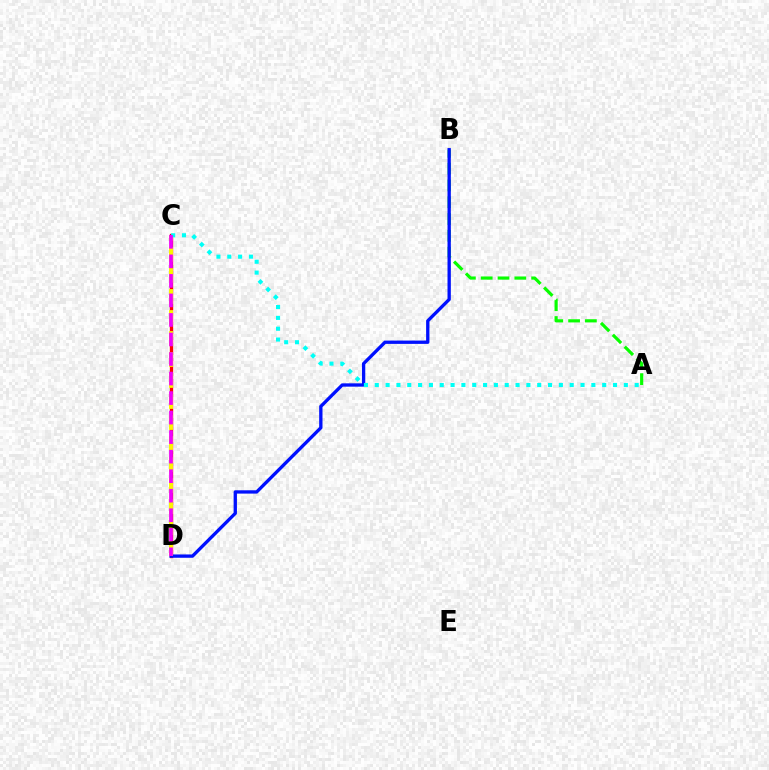{('C', 'D'): [{'color': '#ff0000', 'line_style': 'solid', 'thickness': 2.4}, {'color': '#fcf500', 'line_style': 'dashed', 'thickness': 2.86}, {'color': '#ee00ff', 'line_style': 'dashed', 'thickness': 2.65}], ('A', 'B'): [{'color': '#08ff00', 'line_style': 'dashed', 'thickness': 2.28}], ('B', 'D'): [{'color': '#0010ff', 'line_style': 'solid', 'thickness': 2.39}], ('A', 'C'): [{'color': '#00fff6', 'line_style': 'dotted', 'thickness': 2.94}]}